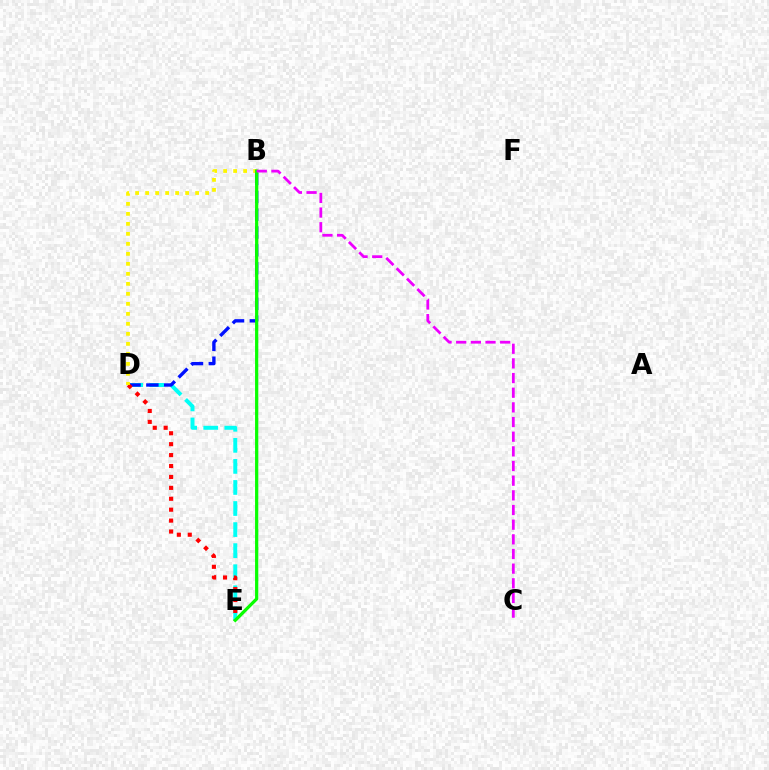{('D', 'E'): [{'color': '#00fff6', 'line_style': 'dashed', 'thickness': 2.86}, {'color': '#ff0000', 'line_style': 'dotted', 'thickness': 2.97}], ('B', 'D'): [{'color': '#0010ff', 'line_style': 'dashed', 'thickness': 2.42}, {'color': '#fcf500', 'line_style': 'dotted', 'thickness': 2.72}], ('B', 'E'): [{'color': '#08ff00', 'line_style': 'solid', 'thickness': 2.33}], ('B', 'C'): [{'color': '#ee00ff', 'line_style': 'dashed', 'thickness': 1.99}]}